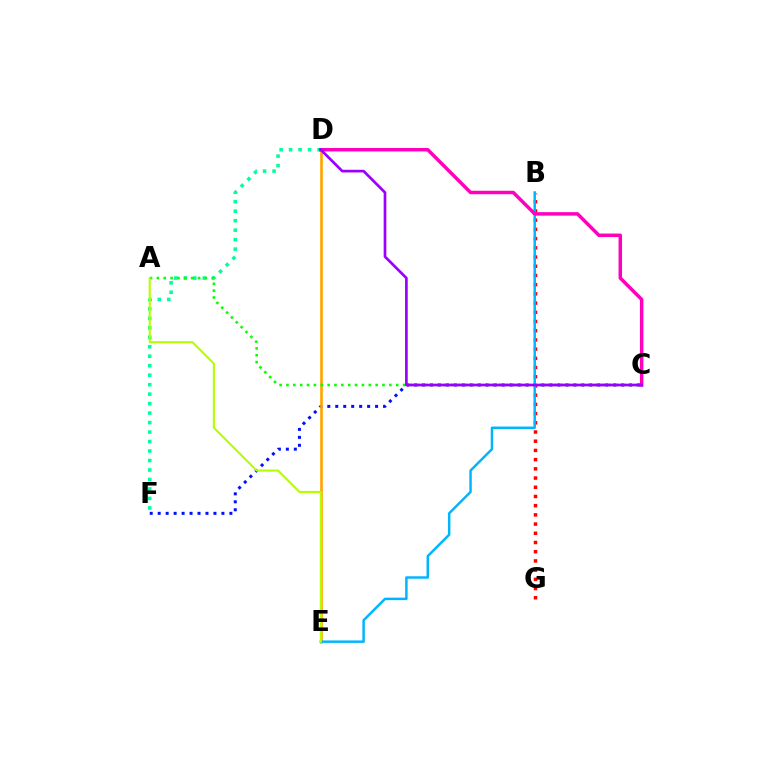{('D', 'F'): [{'color': '#00ff9d', 'line_style': 'dotted', 'thickness': 2.58}], ('B', 'G'): [{'color': '#ff0000', 'line_style': 'dotted', 'thickness': 2.5}], ('C', 'F'): [{'color': '#0010ff', 'line_style': 'dotted', 'thickness': 2.16}], ('D', 'E'): [{'color': '#ffa500', 'line_style': 'solid', 'thickness': 1.91}], ('A', 'C'): [{'color': '#08ff00', 'line_style': 'dotted', 'thickness': 1.86}], ('B', 'E'): [{'color': '#00b5ff', 'line_style': 'solid', 'thickness': 1.77}], ('C', 'D'): [{'color': '#ff00bd', 'line_style': 'solid', 'thickness': 2.5}, {'color': '#9b00ff', 'line_style': 'solid', 'thickness': 1.94}], ('A', 'E'): [{'color': '#b3ff00', 'line_style': 'solid', 'thickness': 1.51}]}